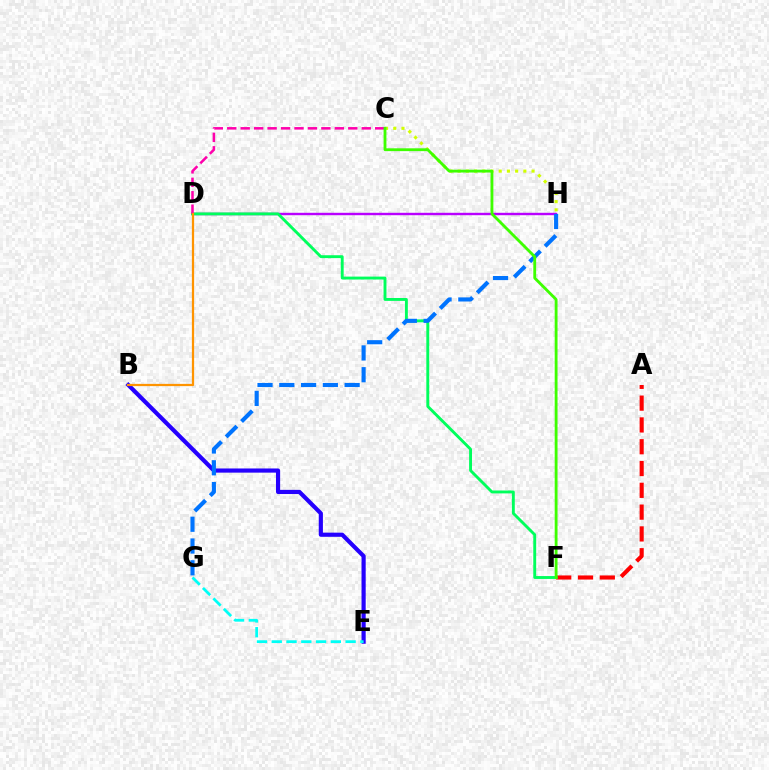{('A', 'F'): [{'color': '#ff0000', 'line_style': 'dashed', 'thickness': 2.96}], ('D', 'H'): [{'color': '#b900ff', 'line_style': 'solid', 'thickness': 1.73}], ('B', 'E'): [{'color': '#2500ff', 'line_style': 'solid', 'thickness': 3.0}], ('D', 'F'): [{'color': '#00ff5c', 'line_style': 'solid', 'thickness': 2.08}], ('E', 'G'): [{'color': '#00fff6', 'line_style': 'dashed', 'thickness': 2.01}], ('C', 'D'): [{'color': '#ff00ac', 'line_style': 'dashed', 'thickness': 1.83}], ('C', 'H'): [{'color': '#d1ff00', 'line_style': 'dotted', 'thickness': 2.23}], ('G', 'H'): [{'color': '#0074ff', 'line_style': 'dashed', 'thickness': 2.96}], ('C', 'F'): [{'color': '#3dff00', 'line_style': 'solid', 'thickness': 2.04}], ('B', 'D'): [{'color': '#ff9400', 'line_style': 'solid', 'thickness': 1.61}]}